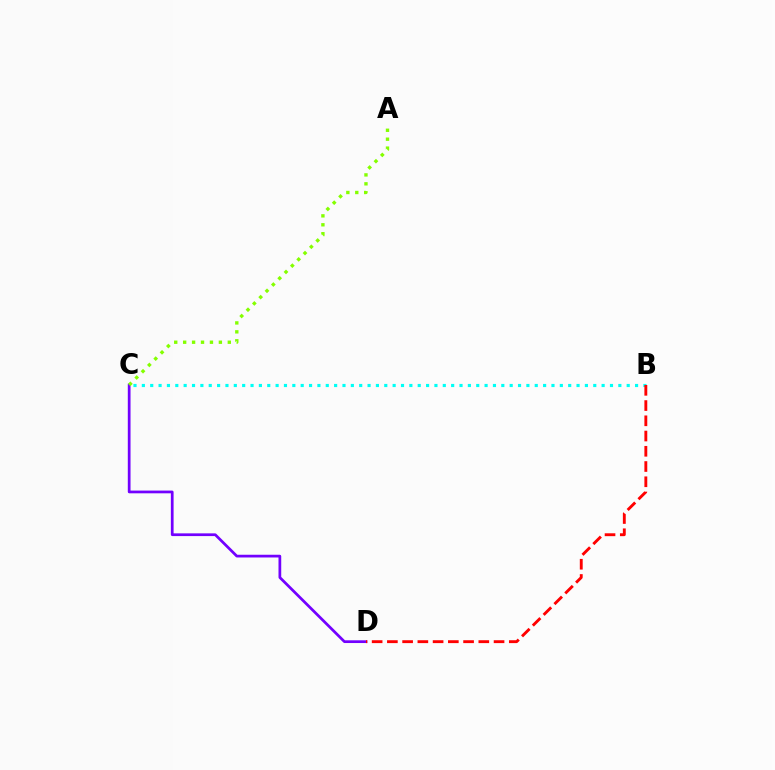{('B', 'C'): [{'color': '#00fff6', 'line_style': 'dotted', 'thickness': 2.27}], ('C', 'D'): [{'color': '#7200ff', 'line_style': 'solid', 'thickness': 1.97}], ('B', 'D'): [{'color': '#ff0000', 'line_style': 'dashed', 'thickness': 2.07}], ('A', 'C'): [{'color': '#84ff00', 'line_style': 'dotted', 'thickness': 2.43}]}